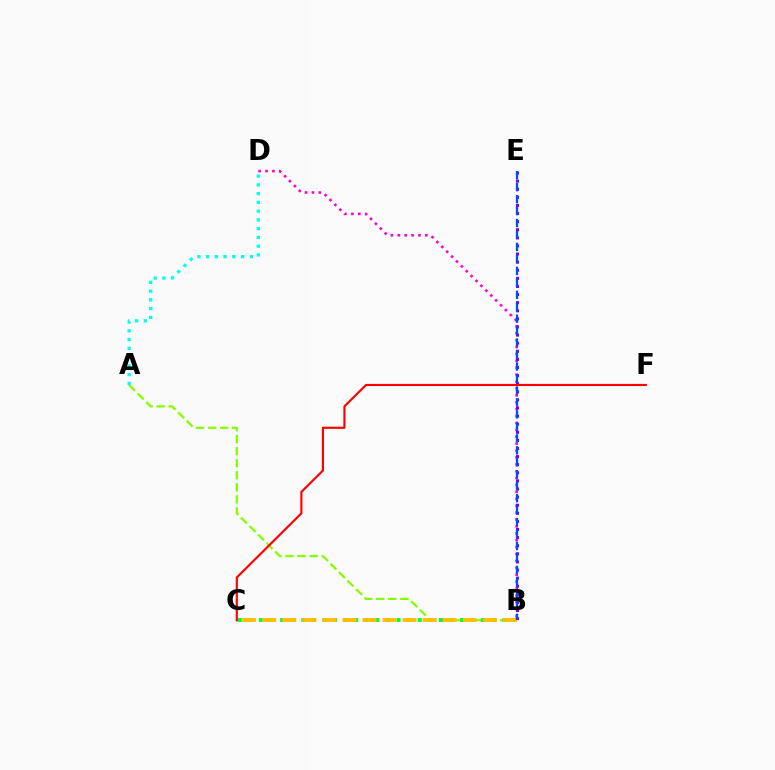{('B', 'D'): [{'color': '#ff00cf', 'line_style': 'dotted', 'thickness': 1.87}], ('A', 'B'): [{'color': '#84ff00', 'line_style': 'dashed', 'thickness': 1.64}], ('A', 'D'): [{'color': '#00fff6', 'line_style': 'dotted', 'thickness': 2.38}], ('B', 'E'): [{'color': '#7200ff', 'line_style': 'dotted', 'thickness': 2.2}, {'color': '#004bff', 'line_style': 'dashed', 'thickness': 1.63}], ('B', 'C'): [{'color': '#00ff39', 'line_style': 'dotted', 'thickness': 2.88}, {'color': '#ffbd00', 'line_style': 'dashed', 'thickness': 2.73}], ('C', 'F'): [{'color': '#ff0000', 'line_style': 'solid', 'thickness': 1.55}]}